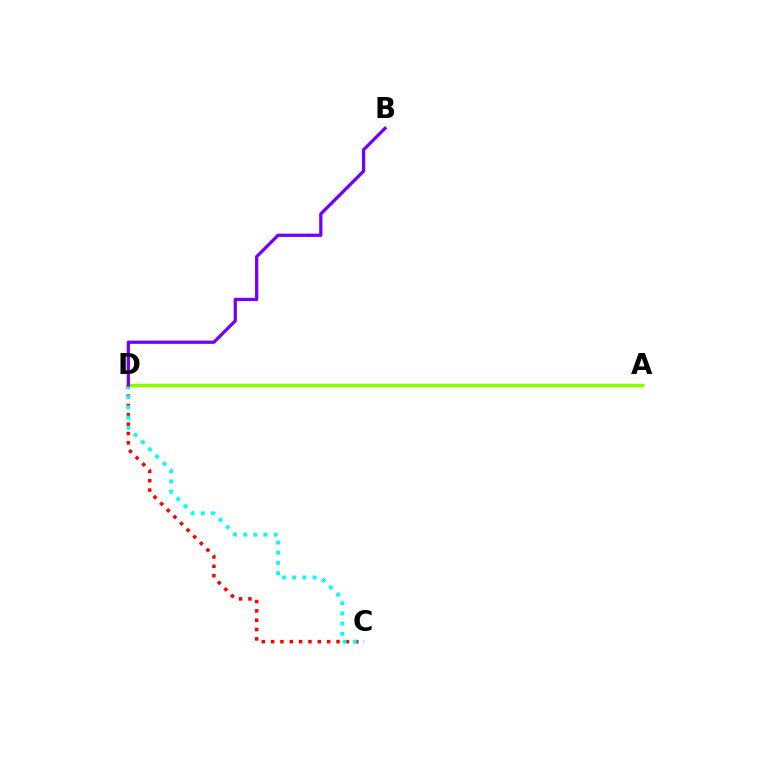{('C', 'D'): [{'color': '#ff0000', 'line_style': 'dotted', 'thickness': 2.54}, {'color': '#00fff6', 'line_style': 'dotted', 'thickness': 2.77}], ('A', 'D'): [{'color': '#84ff00', 'line_style': 'solid', 'thickness': 2.5}], ('B', 'D'): [{'color': '#7200ff', 'line_style': 'solid', 'thickness': 2.35}]}